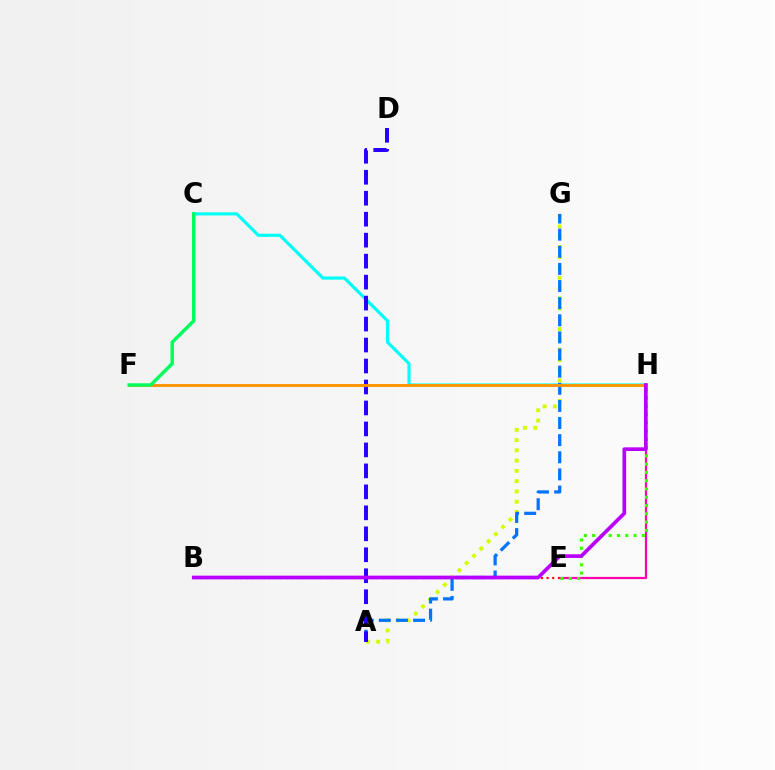{('A', 'G'): [{'color': '#d1ff00', 'line_style': 'dotted', 'thickness': 2.79}, {'color': '#0074ff', 'line_style': 'dashed', 'thickness': 2.33}], ('B', 'E'): [{'color': '#ff0000', 'line_style': 'dotted', 'thickness': 1.54}], ('E', 'H'): [{'color': '#ff00ac', 'line_style': 'solid', 'thickness': 1.59}, {'color': '#3dff00', 'line_style': 'dotted', 'thickness': 2.25}], ('C', 'H'): [{'color': '#00fff6', 'line_style': 'solid', 'thickness': 2.26}], ('A', 'D'): [{'color': '#2500ff', 'line_style': 'dashed', 'thickness': 2.85}], ('F', 'H'): [{'color': '#ff9400', 'line_style': 'solid', 'thickness': 2.07}], ('B', 'H'): [{'color': '#b900ff', 'line_style': 'solid', 'thickness': 2.66}], ('C', 'F'): [{'color': '#00ff5c', 'line_style': 'solid', 'thickness': 2.48}]}